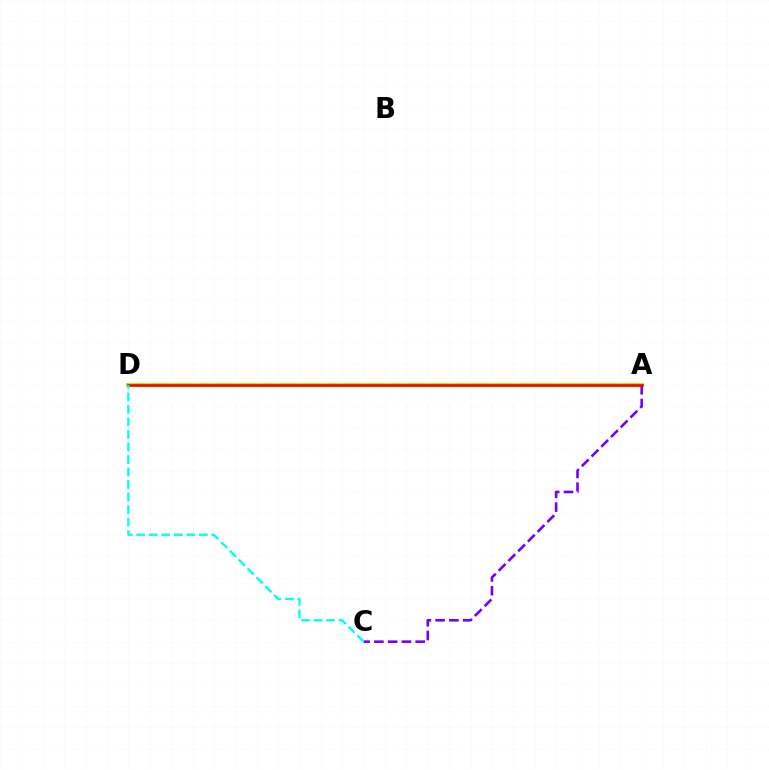{('A', 'D'): [{'color': '#84ff00', 'line_style': 'solid', 'thickness': 2.78}, {'color': '#ff0000', 'line_style': 'solid', 'thickness': 1.9}], ('A', 'C'): [{'color': '#7200ff', 'line_style': 'dashed', 'thickness': 1.87}], ('C', 'D'): [{'color': '#00fff6', 'line_style': 'dashed', 'thickness': 1.7}]}